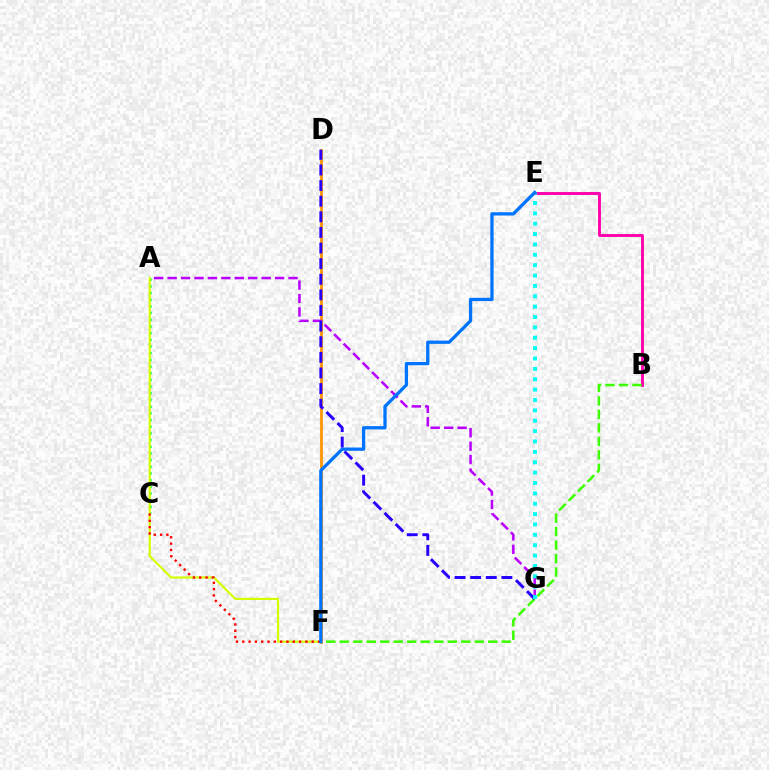{('A', 'C'): [{'color': '#00ff5c', 'line_style': 'dotted', 'thickness': 1.81}], ('D', 'F'): [{'color': '#ff9400', 'line_style': 'solid', 'thickness': 1.98}], ('B', 'E'): [{'color': '#ff00ac', 'line_style': 'solid', 'thickness': 2.08}], ('B', 'F'): [{'color': '#3dff00', 'line_style': 'dashed', 'thickness': 1.83}], ('A', 'G'): [{'color': '#b900ff', 'line_style': 'dashed', 'thickness': 1.82}], ('A', 'F'): [{'color': '#d1ff00', 'line_style': 'solid', 'thickness': 1.56}], ('C', 'F'): [{'color': '#ff0000', 'line_style': 'dotted', 'thickness': 1.71}], ('D', 'G'): [{'color': '#2500ff', 'line_style': 'dashed', 'thickness': 2.12}], ('E', 'G'): [{'color': '#00fff6', 'line_style': 'dotted', 'thickness': 2.82}], ('E', 'F'): [{'color': '#0074ff', 'line_style': 'solid', 'thickness': 2.36}]}